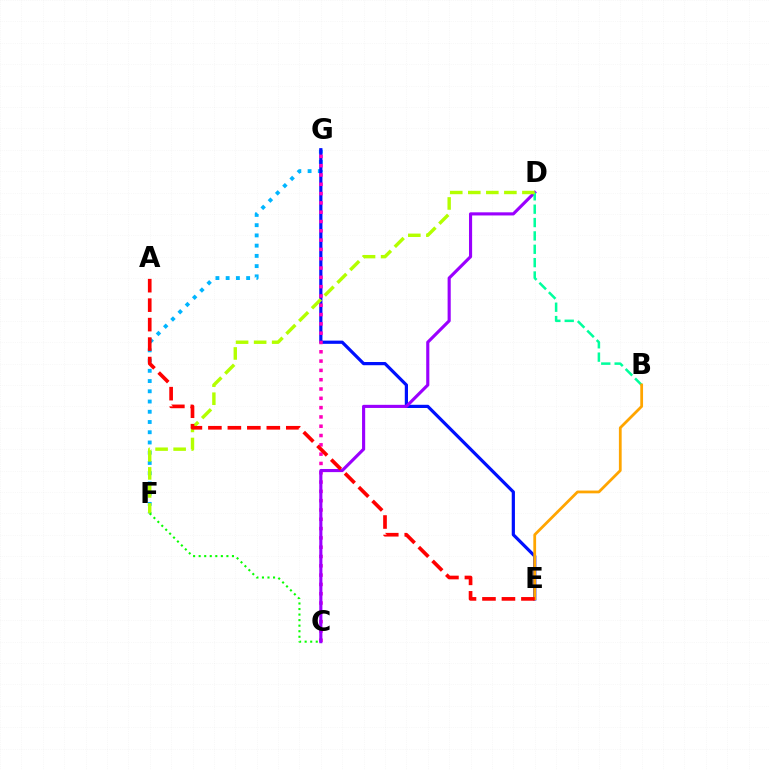{('F', 'G'): [{'color': '#00b5ff', 'line_style': 'dotted', 'thickness': 2.78}], ('E', 'G'): [{'color': '#0010ff', 'line_style': 'solid', 'thickness': 2.31}], ('C', 'G'): [{'color': '#ff00bd', 'line_style': 'dotted', 'thickness': 2.53}], ('C', 'D'): [{'color': '#9b00ff', 'line_style': 'solid', 'thickness': 2.25}], ('B', 'D'): [{'color': '#00ff9d', 'line_style': 'dashed', 'thickness': 1.82}], ('D', 'F'): [{'color': '#b3ff00', 'line_style': 'dashed', 'thickness': 2.45}], ('C', 'F'): [{'color': '#08ff00', 'line_style': 'dotted', 'thickness': 1.51}], ('B', 'E'): [{'color': '#ffa500', 'line_style': 'solid', 'thickness': 2.0}], ('A', 'E'): [{'color': '#ff0000', 'line_style': 'dashed', 'thickness': 2.65}]}